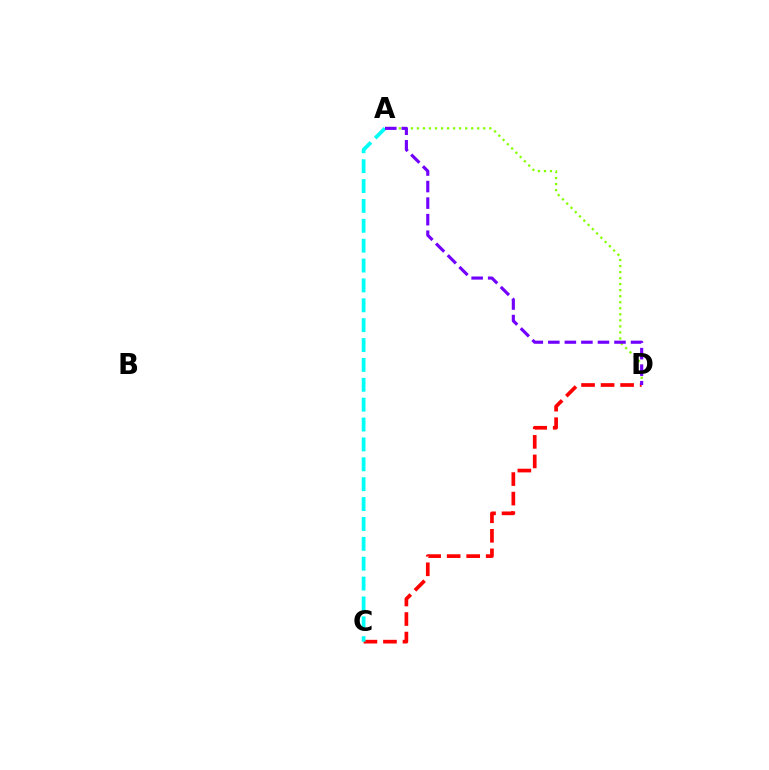{('A', 'D'): [{'color': '#84ff00', 'line_style': 'dotted', 'thickness': 1.64}, {'color': '#7200ff', 'line_style': 'dashed', 'thickness': 2.25}], ('C', 'D'): [{'color': '#ff0000', 'line_style': 'dashed', 'thickness': 2.65}], ('A', 'C'): [{'color': '#00fff6', 'line_style': 'dashed', 'thickness': 2.7}]}